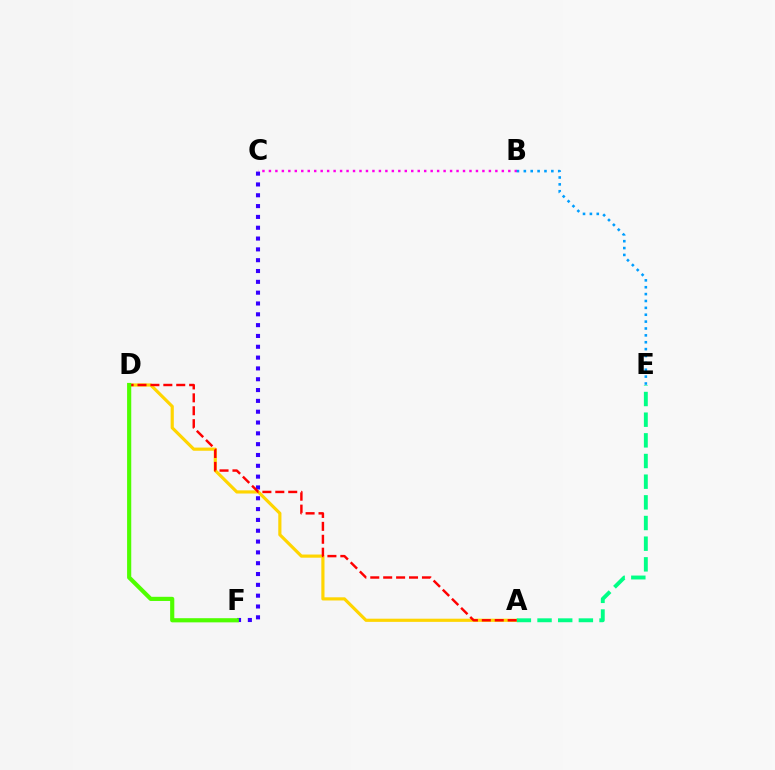{('C', 'F'): [{'color': '#3700ff', 'line_style': 'dotted', 'thickness': 2.94}], ('B', 'C'): [{'color': '#ff00ed', 'line_style': 'dotted', 'thickness': 1.76}], ('A', 'D'): [{'color': '#ffd500', 'line_style': 'solid', 'thickness': 2.28}, {'color': '#ff0000', 'line_style': 'dashed', 'thickness': 1.76}], ('A', 'E'): [{'color': '#00ff86', 'line_style': 'dashed', 'thickness': 2.81}], ('B', 'E'): [{'color': '#009eff', 'line_style': 'dotted', 'thickness': 1.87}], ('D', 'F'): [{'color': '#4fff00', 'line_style': 'solid', 'thickness': 3.0}]}